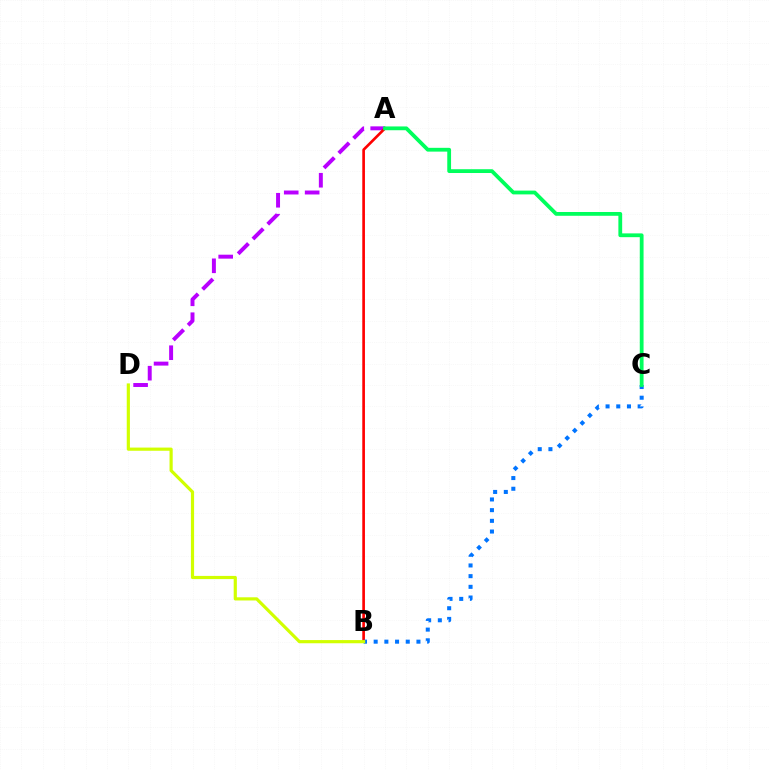{('A', 'D'): [{'color': '#b900ff', 'line_style': 'dashed', 'thickness': 2.84}], ('A', 'B'): [{'color': '#ff0000', 'line_style': 'solid', 'thickness': 1.91}], ('B', 'C'): [{'color': '#0074ff', 'line_style': 'dotted', 'thickness': 2.91}], ('B', 'D'): [{'color': '#d1ff00', 'line_style': 'solid', 'thickness': 2.29}], ('A', 'C'): [{'color': '#00ff5c', 'line_style': 'solid', 'thickness': 2.73}]}